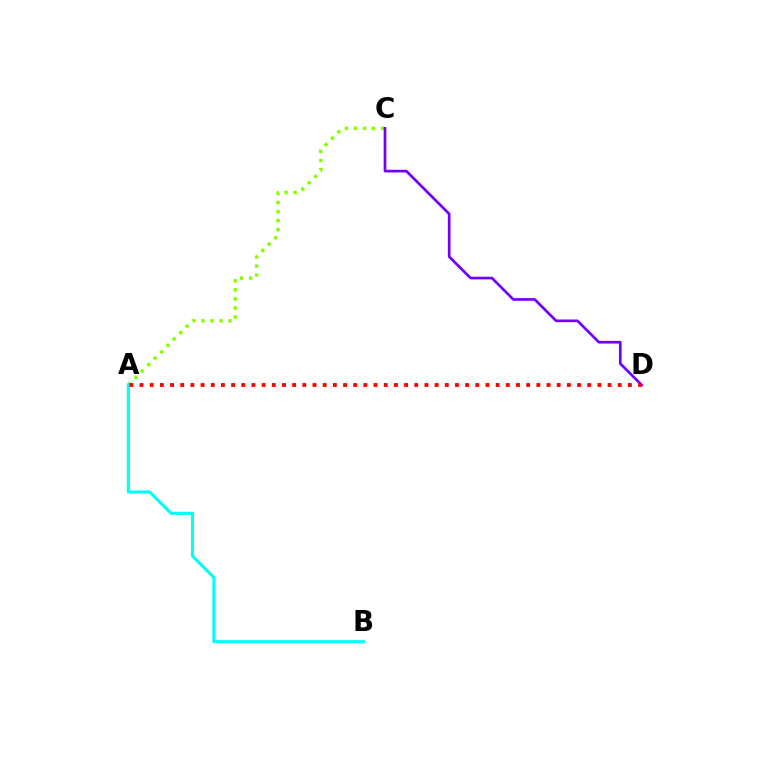{('A', 'C'): [{'color': '#84ff00', 'line_style': 'dotted', 'thickness': 2.46}], ('A', 'B'): [{'color': '#00fff6', 'line_style': 'solid', 'thickness': 2.21}], ('C', 'D'): [{'color': '#7200ff', 'line_style': 'solid', 'thickness': 1.93}], ('A', 'D'): [{'color': '#ff0000', 'line_style': 'dotted', 'thickness': 2.76}]}